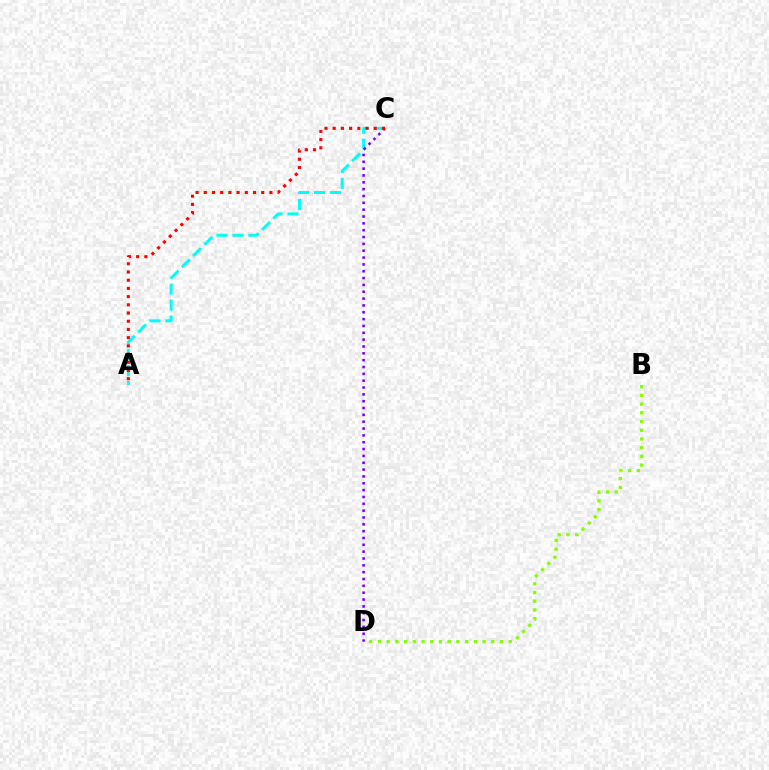{('A', 'C'): [{'color': '#00fff6', 'line_style': 'dashed', 'thickness': 2.17}, {'color': '#ff0000', 'line_style': 'dotted', 'thickness': 2.23}], ('C', 'D'): [{'color': '#7200ff', 'line_style': 'dotted', 'thickness': 1.86}], ('B', 'D'): [{'color': '#84ff00', 'line_style': 'dotted', 'thickness': 2.37}]}